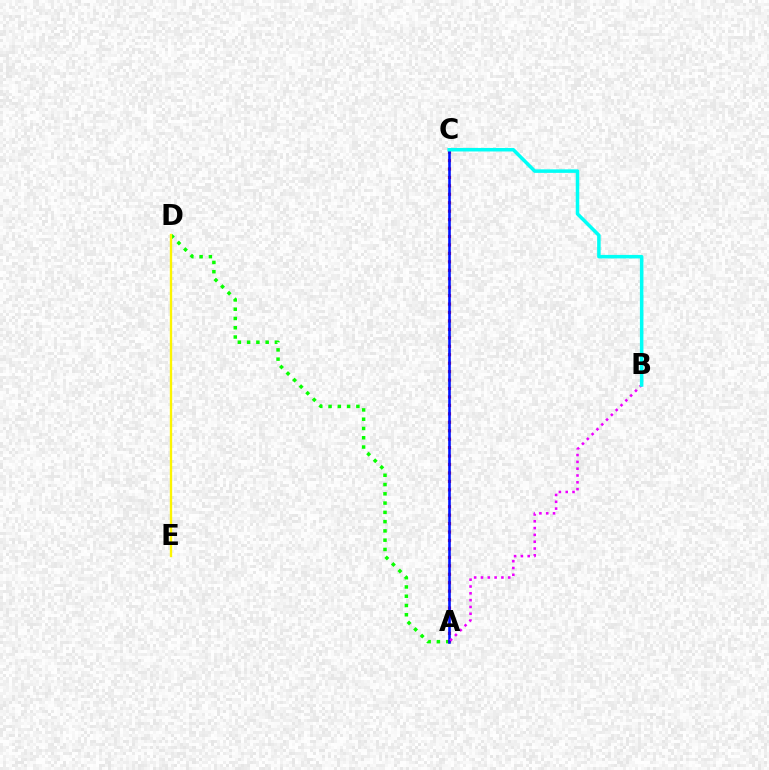{('A', 'D'): [{'color': '#08ff00', 'line_style': 'dotted', 'thickness': 2.52}], ('A', 'C'): [{'color': '#ff0000', 'line_style': 'dotted', 'thickness': 2.29}, {'color': '#0010ff', 'line_style': 'solid', 'thickness': 1.87}], ('D', 'E'): [{'color': '#fcf500', 'line_style': 'solid', 'thickness': 1.69}], ('A', 'B'): [{'color': '#ee00ff', 'line_style': 'dotted', 'thickness': 1.85}], ('B', 'C'): [{'color': '#00fff6', 'line_style': 'solid', 'thickness': 2.53}]}